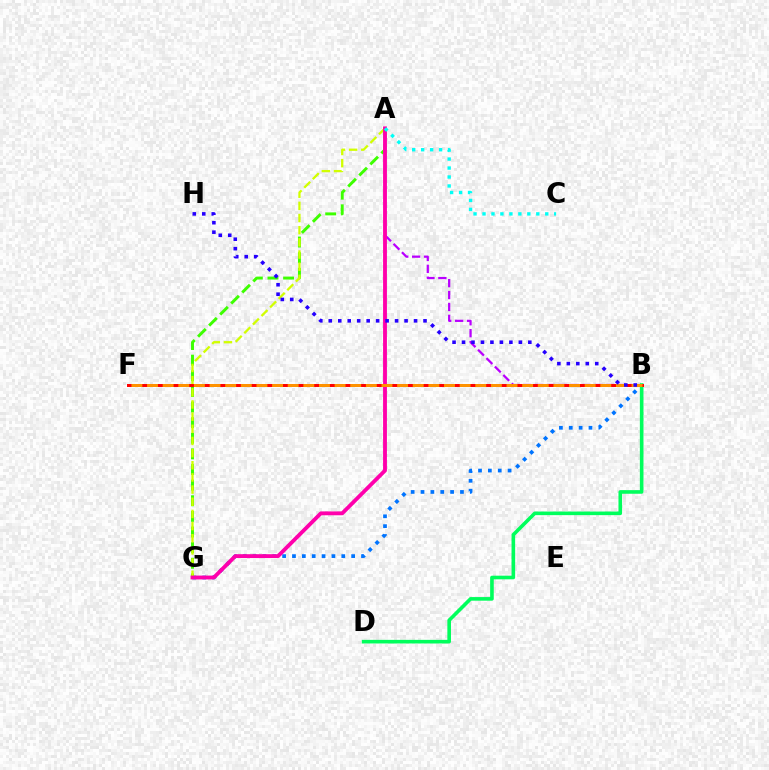{('A', 'B'): [{'color': '#b900ff', 'line_style': 'dashed', 'thickness': 1.62}], ('B', 'G'): [{'color': '#0074ff', 'line_style': 'dotted', 'thickness': 2.68}], ('A', 'G'): [{'color': '#3dff00', 'line_style': 'dashed', 'thickness': 2.12}, {'color': '#d1ff00', 'line_style': 'dashed', 'thickness': 1.65}, {'color': '#ff00ac', 'line_style': 'solid', 'thickness': 2.77}], ('B', 'D'): [{'color': '#00ff5c', 'line_style': 'solid', 'thickness': 2.6}], ('B', 'F'): [{'color': '#ff0000', 'line_style': 'solid', 'thickness': 2.14}, {'color': '#ff9400', 'line_style': 'dashed', 'thickness': 2.12}], ('B', 'H'): [{'color': '#2500ff', 'line_style': 'dotted', 'thickness': 2.57}], ('A', 'C'): [{'color': '#00fff6', 'line_style': 'dotted', 'thickness': 2.44}]}